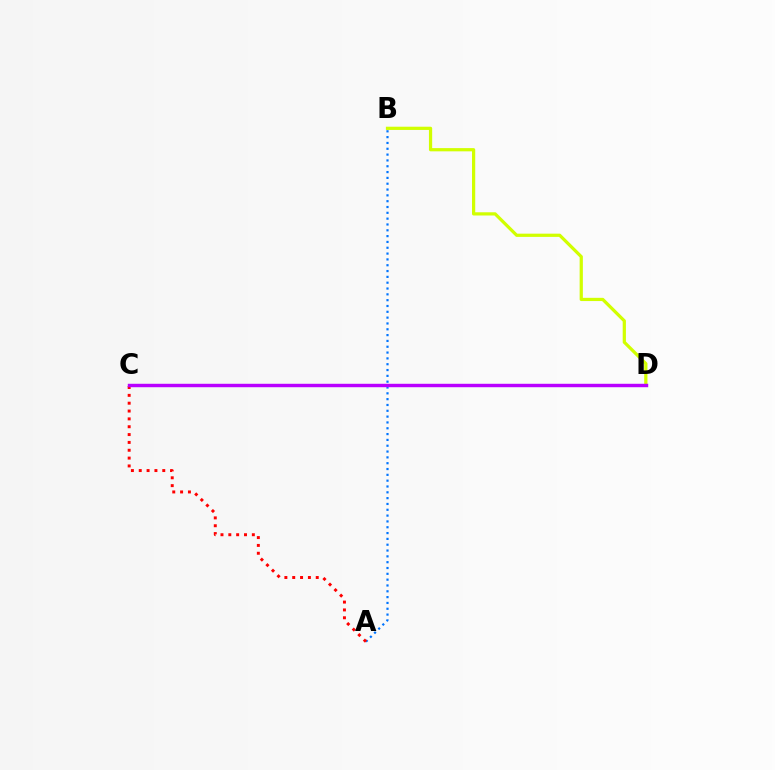{('B', 'D'): [{'color': '#d1ff00', 'line_style': 'solid', 'thickness': 2.32}], ('A', 'B'): [{'color': '#0074ff', 'line_style': 'dotted', 'thickness': 1.58}], ('C', 'D'): [{'color': '#00ff5c', 'line_style': 'dotted', 'thickness': 1.96}, {'color': '#b900ff', 'line_style': 'solid', 'thickness': 2.47}], ('A', 'C'): [{'color': '#ff0000', 'line_style': 'dotted', 'thickness': 2.13}]}